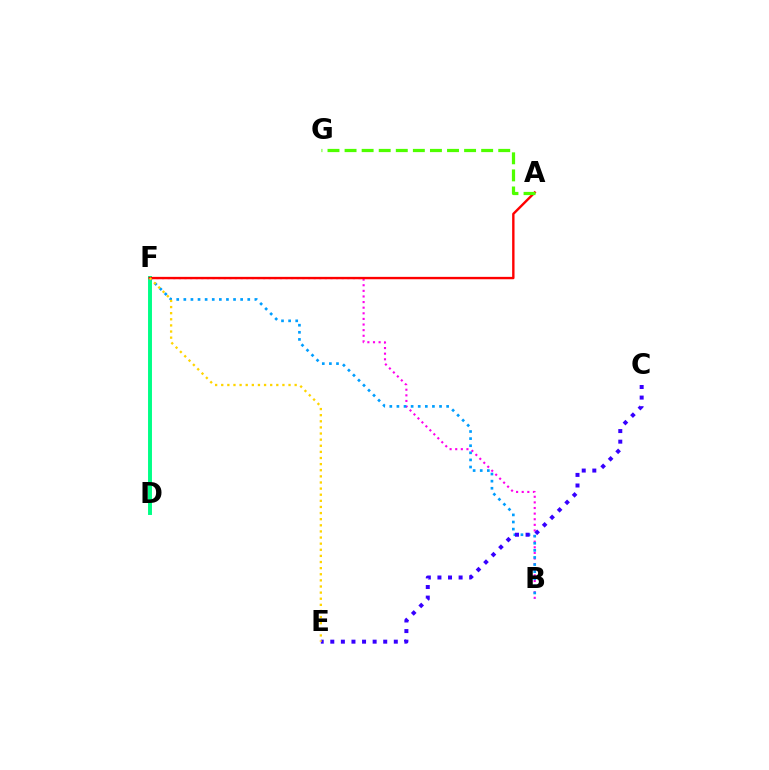{('D', 'F'): [{'color': '#00ff86', 'line_style': 'solid', 'thickness': 2.83}], ('B', 'F'): [{'color': '#ff00ed', 'line_style': 'dotted', 'thickness': 1.53}, {'color': '#009eff', 'line_style': 'dotted', 'thickness': 1.93}], ('C', 'E'): [{'color': '#3700ff', 'line_style': 'dotted', 'thickness': 2.88}], ('A', 'F'): [{'color': '#ff0000', 'line_style': 'solid', 'thickness': 1.72}], ('E', 'F'): [{'color': '#ffd500', 'line_style': 'dotted', 'thickness': 1.66}], ('A', 'G'): [{'color': '#4fff00', 'line_style': 'dashed', 'thickness': 2.32}]}